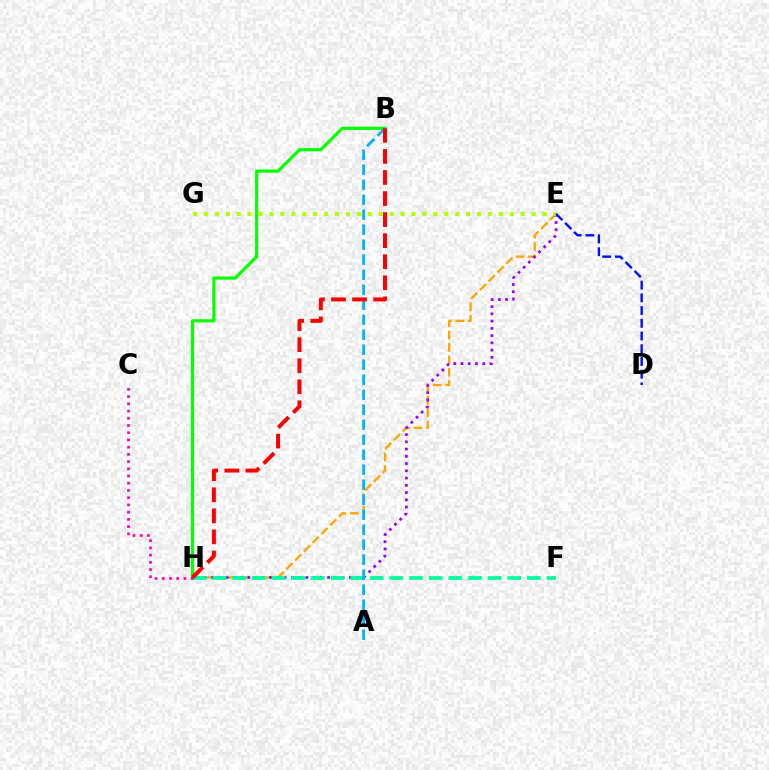{('E', 'H'): [{'color': '#ffa500', 'line_style': 'dashed', 'thickness': 1.69}, {'color': '#9b00ff', 'line_style': 'dotted', 'thickness': 1.97}], ('E', 'G'): [{'color': '#b3ff00', 'line_style': 'dotted', 'thickness': 2.97}], ('B', 'H'): [{'color': '#08ff00', 'line_style': 'solid', 'thickness': 2.3}, {'color': '#ff0000', 'line_style': 'dashed', 'thickness': 2.86}], ('F', 'H'): [{'color': '#00ff9d', 'line_style': 'dashed', 'thickness': 2.67}], ('C', 'H'): [{'color': '#ff00bd', 'line_style': 'dotted', 'thickness': 1.96}], ('D', 'E'): [{'color': '#0010ff', 'line_style': 'dashed', 'thickness': 1.73}], ('A', 'B'): [{'color': '#00b5ff', 'line_style': 'dashed', 'thickness': 2.04}]}